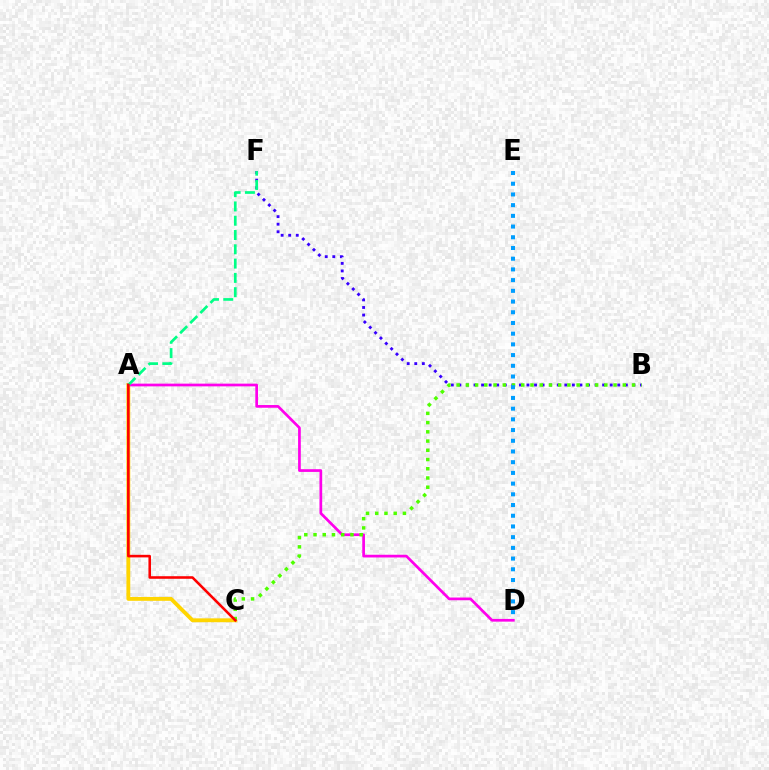{('A', 'C'): [{'color': '#ffd500', 'line_style': 'solid', 'thickness': 2.78}, {'color': '#ff0000', 'line_style': 'solid', 'thickness': 1.86}], ('A', 'D'): [{'color': '#ff00ed', 'line_style': 'solid', 'thickness': 1.96}], ('B', 'F'): [{'color': '#3700ff', 'line_style': 'dotted', 'thickness': 2.06}], ('B', 'C'): [{'color': '#4fff00', 'line_style': 'dotted', 'thickness': 2.51}], ('D', 'E'): [{'color': '#009eff', 'line_style': 'dotted', 'thickness': 2.91}], ('A', 'F'): [{'color': '#00ff86', 'line_style': 'dashed', 'thickness': 1.94}]}